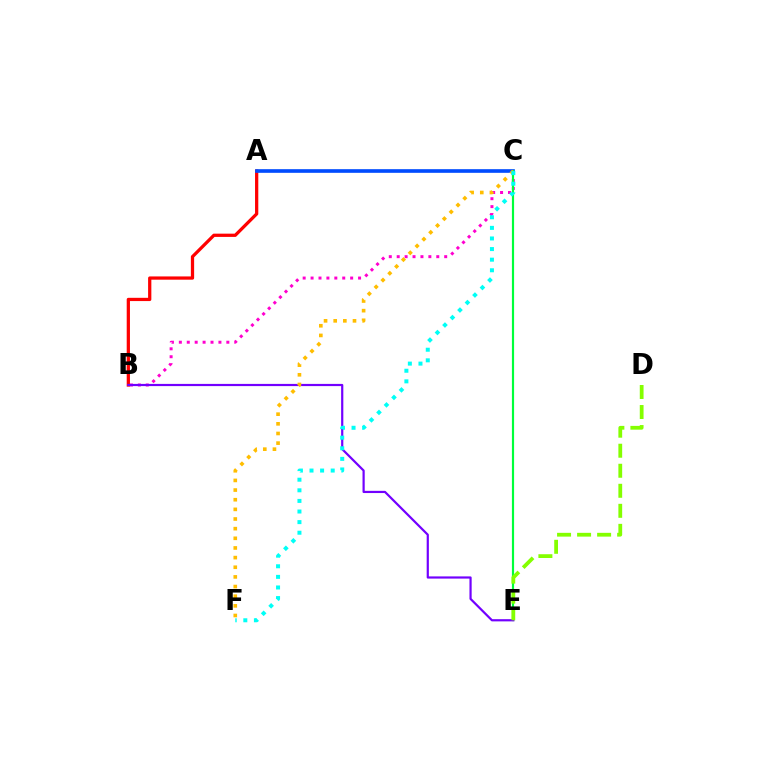{('A', 'B'): [{'color': '#ff0000', 'line_style': 'solid', 'thickness': 2.34}], ('A', 'C'): [{'color': '#004bff', 'line_style': 'solid', 'thickness': 2.63}], ('B', 'C'): [{'color': '#ff00cf', 'line_style': 'dotted', 'thickness': 2.15}], ('C', 'E'): [{'color': '#00ff39', 'line_style': 'solid', 'thickness': 1.57}], ('B', 'E'): [{'color': '#7200ff', 'line_style': 'solid', 'thickness': 1.58}], ('C', 'F'): [{'color': '#ffbd00', 'line_style': 'dotted', 'thickness': 2.62}, {'color': '#00fff6', 'line_style': 'dotted', 'thickness': 2.88}], ('D', 'E'): [{'color': '#84ff00', 'line_style': 'dashed', 'thickness': 2.72}]}